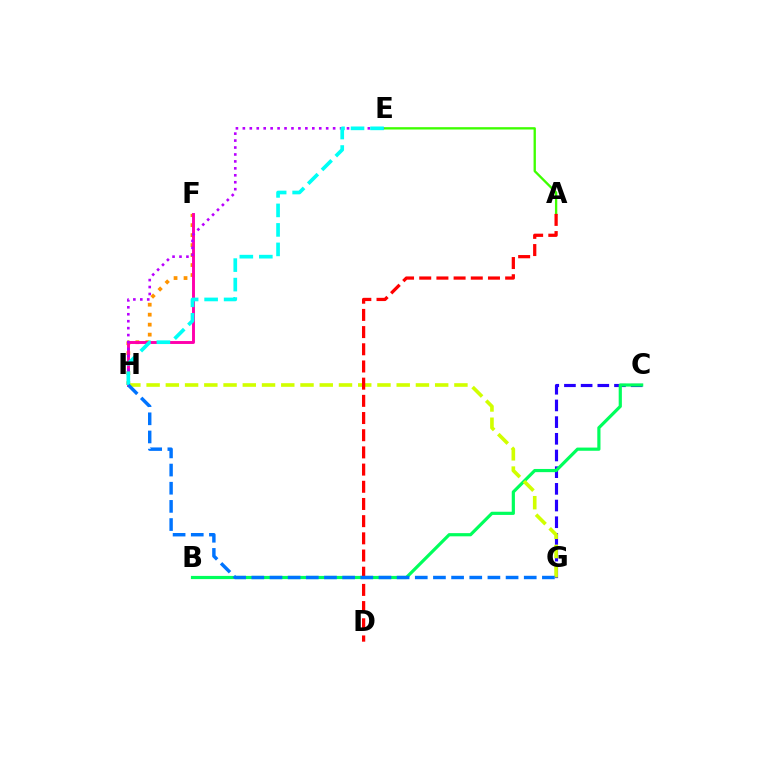{('C', 'G'): [{'color': '#2500ff', 'line_style': 'dashed', 'thickness': 2.27}], ('A', 'E'): [{'color': '#3dff00', 'line_style': 'solid', 'thickness': 1.68}], ('F', 'H'): [{'color': '#ff9400', 'line_style': 'dotted', 'thickness': 2.71}, {'color': '#ff00ac', 'line_style': 'solid', 'thickness': 2.1}], ('B', 'C'): [{'color': '#00ff5c', 'line_style': 'solid', 'thickness': 2.29}], ('G', 'H'): [{'color': '#d1ff00', 'line_style': 'dashed', 'thickness': 2.61}, {'color': '#0074ff', 'line_style': 'dashed', 'thickness': 2.47}], ('E', 'H'): [{'color': '#b900ff', 'line_style': 'dotted', 'thickness': 1.89}, {'color': '#00fff6', 'line_style': 'dashed', 'thickness': 2.65}], ('A', 'D'): [{'color': '#ff0000', 'line_style': 'dashed', 'thickness': 2.33}]}